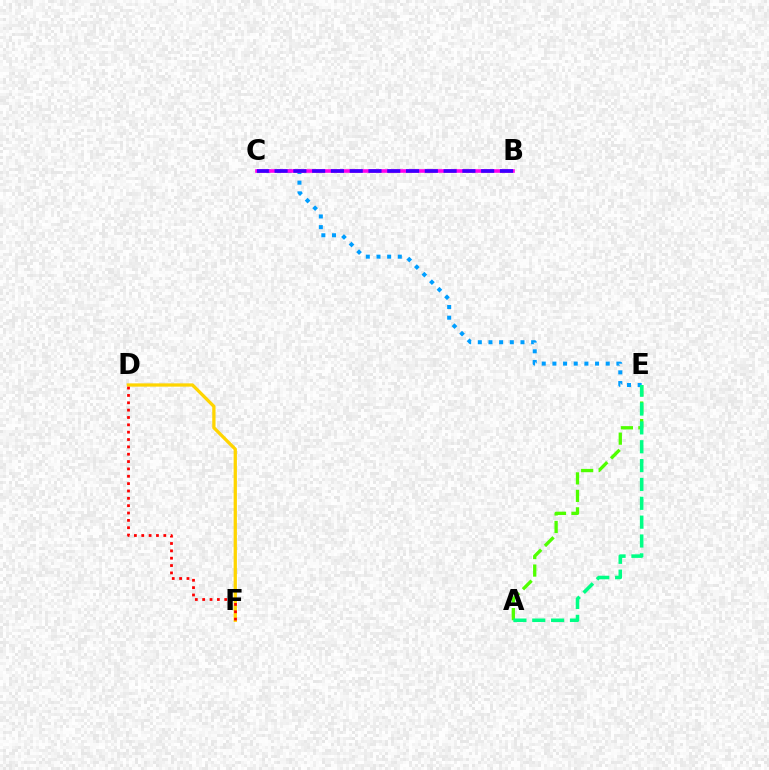{('D', 'F'): [{'color': '#ffd500', 'line_style': 'solid', 'thickness': 2.36}, {'color': '#ff0000', 'line_style': 'dotted', 'thickness': 2.0}], ('C', 'E'): [{'color': '#009eff', 'line_style': 'dotted', 'thickness': 2.9}], ('A', 'E'): [{'color': '#4fff00', 'line_style': 'dashed', 'thickness': 2.38}, {'color': '#00ff86', 'line_style': 'dashed', 'thickness': 2.56}], ('B', 'C'): [{'color': '#ff00ed', 'line_style': 'solid', 'thickness': 2.6}, {'color': '#3700ff', 'line_style': 'dashed', 'thickness': 2.55}]}